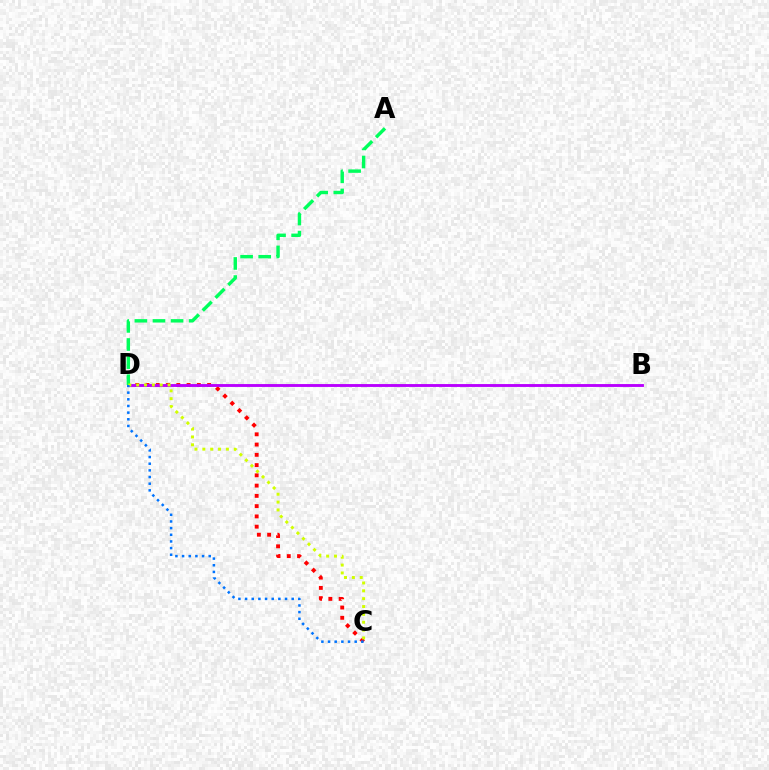{('C', 'D'): [{'color': '#ff0000', 'line_style': 'dotted', 'thickness': 2.79}, {'color': '#d1ff00', 'line_style': 'dotted', 'thickness': 2.13}, {'color': '#0074ff', 'line_style': 'dotted', 'thickness': 1.81}], ('B', 'D'): [{'color': '#b900ff', 'line_style': 'solid', 'thickness': 2.07}], ('A', 'D'): [{'color': '#00ff5c', 'line_style': 'dashed', 'thickness': 2.46}]}